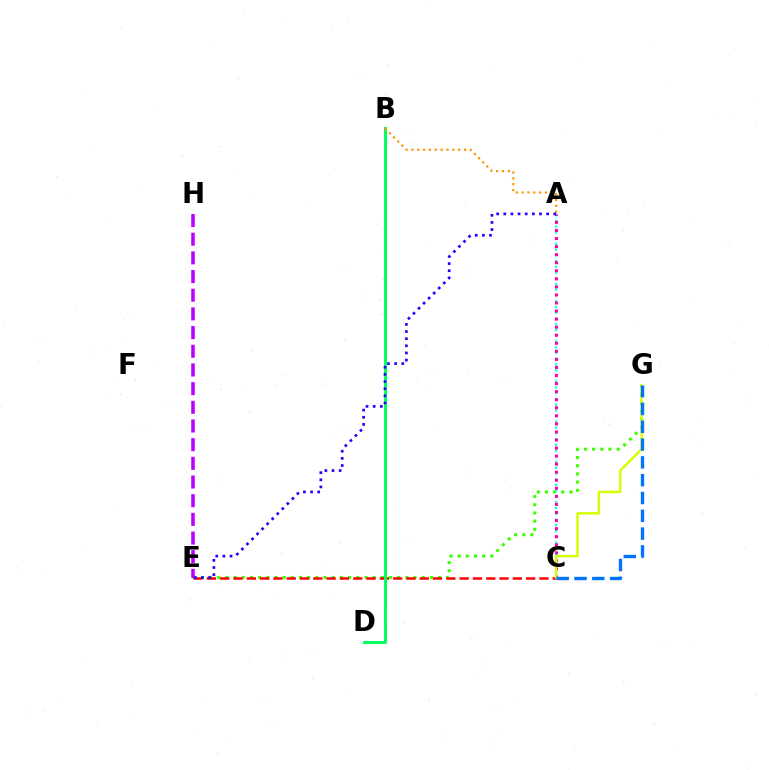{('E', 'G'): [{'color': '#3dff00', 'line_style': 'dotted', 'thickness': 2.22}], ('A', 'C'): [{'color': '#00fff6', 'line_style': 'dotted', 'thickness': 1.56}, {'color': '#ff00ac', 'line_style': 'dotted', 'thickness': 2.19}], ('C', 'E'): [{'color': '#ff0000', 'line_style': 'dashed', 'thickness': 1.81}], ('B', 'D'): [{'color': '#00ff5c', 'line_style': 'solid', 'thickness': 2.13}], ('E', 'H'): [{'color': '#b900ff', 'line_style': 'dashed', 'thickness': 2.54}], ('A', 'B'): [{'color': '#ff9400', 'line_style': 'dotted', 'thickness': 1.59}], ('C', 'G'): [{'color': '#d1ff00', 'line_style': 'solid', 'thickness': 1.73}, {'color': '#0074ff', 'line_style': 'dashed', 'thickness': 2.42}], ('A', 'E'): [{'color': '#2500ff', 'line_style': 'dotted', 'thickness': 1.94}]}